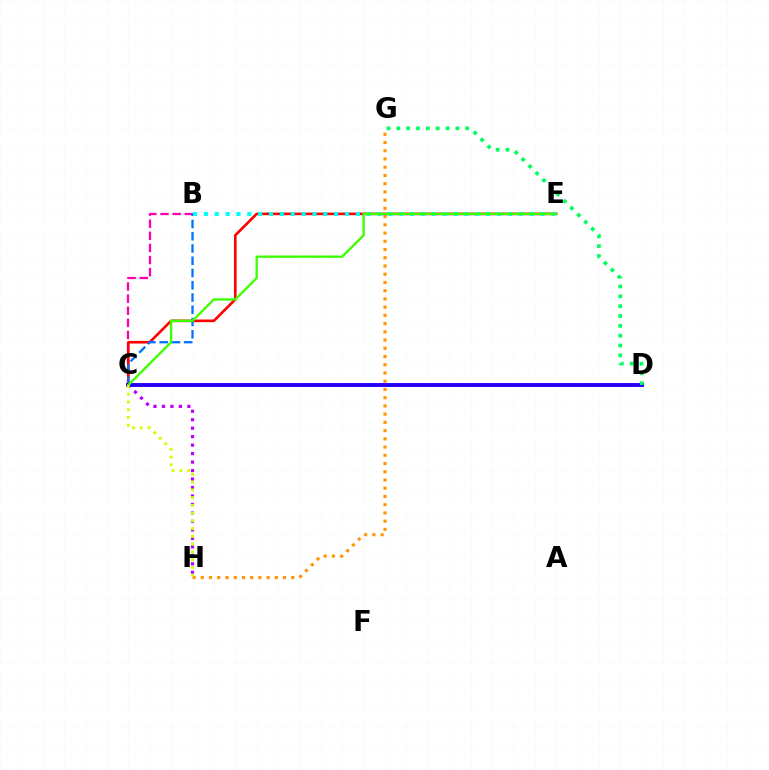{('G', 'H'): [{'color': '#ff9400', 'line_style': 'dotted', 'thickness': 2.24}], ('B', 'C'): [{'color': '#ff00ac', 'line_style': 'dashed', 'thickness': 1.65}, {'color': '#0074ff', 'line_style': 'dashed', 'thickness': 1.67}], ('C', 'E'): [{'color': '#ff0000', 'line_style': 'solid', 'thickness': 1.9}, {'color': '#3dff00', 'line_style': 'solid', 'thickness': 1.68}], ('C', 'H'): [{'color': '#b900ff', 'line_style': 'dotted', 'thickness': 2.3}, {'color': '#d1ff00', 'line_style': 'dotted', 'thickness': 2.11}], ('C', 'D'): [{'color': '#2500ff', 'line_style': 'solid', 'thickness': 2.81}], ('D', 'G'): [{'color': '#00ff5c', 'line_style': 'dotted', 'thickness': 2.67}], ('B', 'E'): [{'color': '#00fff6', 'line_style': 'dotted', 'thickness': 2.95}]}